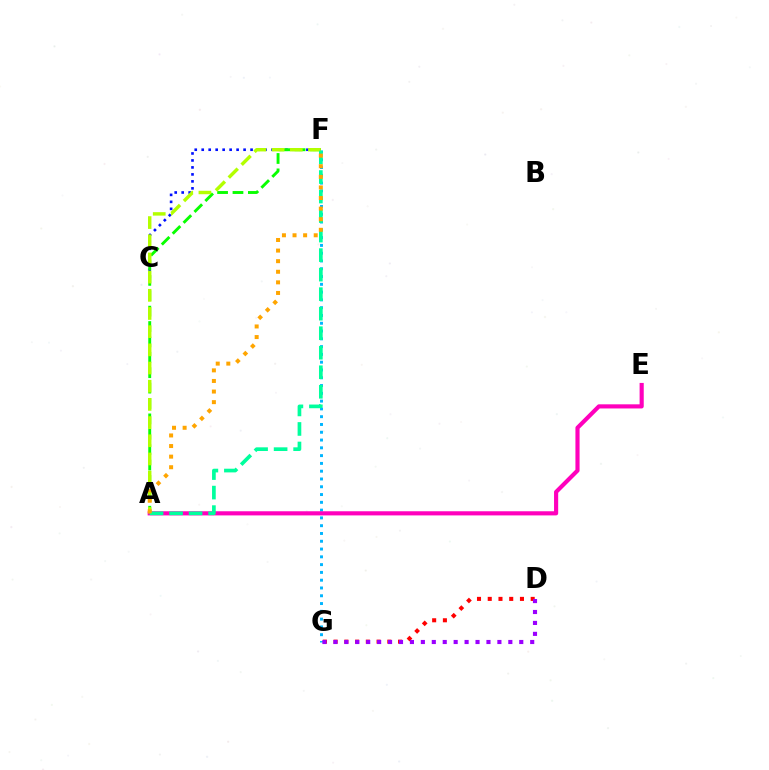{('C', 'F'): [{'color': '#0010ff', 'line_style': 'dotted', 'thickness': 1.9}], ('F', 'G'): [{'color': '#00b5ff', 'line_style': 'dotted', 'thickness': 2.12}], ('D', 'G'): [{'color': '#ff0000', 'line_style': 'dotted', 'thickness': 2.92}, {'color': '#9b00ff', 'line_style': 'dotted', 'thickness': 2.97}], ('A', 'F'): [{'color': '#08ff00', 'line_style': 'dashed', 'thickness': 2.09}, {'color': '#b3ff00', 'line_style': 'dashed', 'thickness': 2.47}, {'color': '#00ff9d', 'line_style': 'dashed', 'thickness': 2.65}, {'color': '#ffa500', 'line_style': 'dotted', 'thickness': 2.88}], ('A', 'E'): [{'color': '#ff00bd', 'line_style': 'solid', 'thickness': 2.98}]}